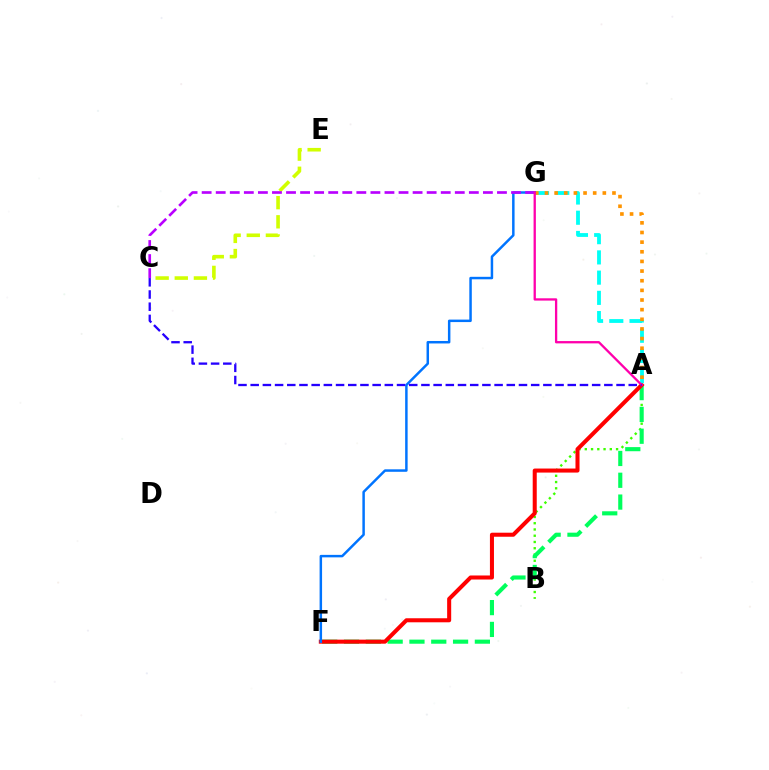{('A', 'B'): [{'color': '#3dff00', 'line_style': 'dotted', 'thickness': 1.7}], ('A', 'F'): [{'color': '#00ff5c', 'line_style': 'dashed', 'thickness': 2.96}, {'color': '#ff0000', 'line_style': 'solid', 'thickness': 2.91}], ('A', 'G'): [{'color': '#00fff6', 'line_style': 'dashed', 'thickness': 2.75}, {'color': '#ff9400', 'line_style': 'dotted', 'thickness': 2.62}, {'color': '#ff00ac', 'line_style': 'solid', 'thickness': 1.66}], ('F', 'G'): [{'color': '#0074ff', 'line_style': 'solid', 'thickness': 1.79}], ('C', 'E'): [{'color': '#d1ff00', 'line_style': 'dashed', 'thickness': 2.6}], ('C', 'G'): [{'color': '#b900ff', 'line_style': 'dashed', 'thickness': 1.91}], ('A', 'C'): [{'color': '#2500ff', 'line_style': 'dashed', 'thickness': 1.66}]}